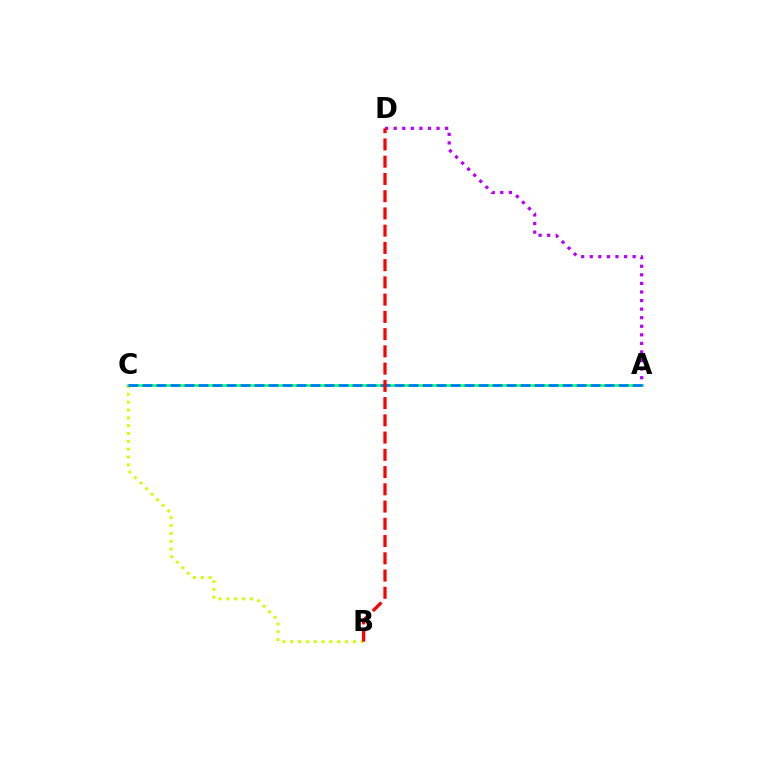{('A', 'D'): [{'color': '#b900ff', 'line_style': 'dotted', 'thickness': 2.33}], ('B', 'C'): [{'color': '#d1ff00', 'line_style': 'dotted', 'thickness': 2.13}], ('A', 'C'): [{'color': '#00ff5c', 'line_style': 'solid', 'thickness': 1.82}, {'color': '#0074ff', 'line_style': 'dashed', 'thickness': 1.9}], ('B', 'D'): [{'color': '#ff0000', 'line_style': 'dashed', 'thickness': 2.34}]}